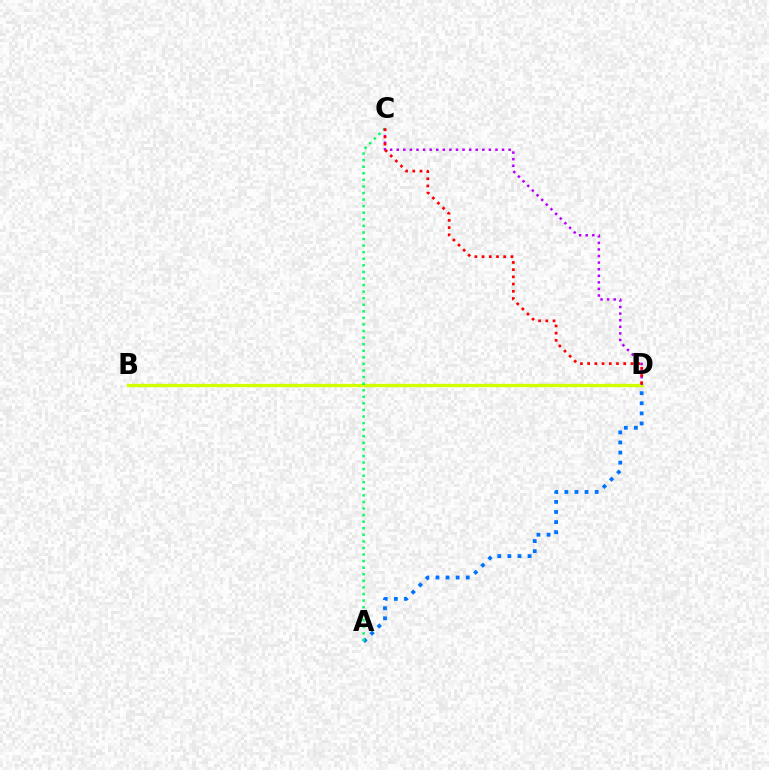{('B', 'D'): [{'color': '#d1ff00', 'line_style': 'solid', 'thickness': 2.38}], ('C', 'D'): [{'color': '#b900ff', 'line_style': 'dotted', 'thickness': 1.79}, {'color': '#ff0000', 'line_style': 'dotted', 'thickness': 1.96}], ('A', 'D'): [{'color': '#0074ff', 'line_style': 'dotted', 'thickness': 2.74}], ('A', 'C'): [{'color': '#00ff5c', 'line_style': 'dotted', 'thickness': 1.79}]}